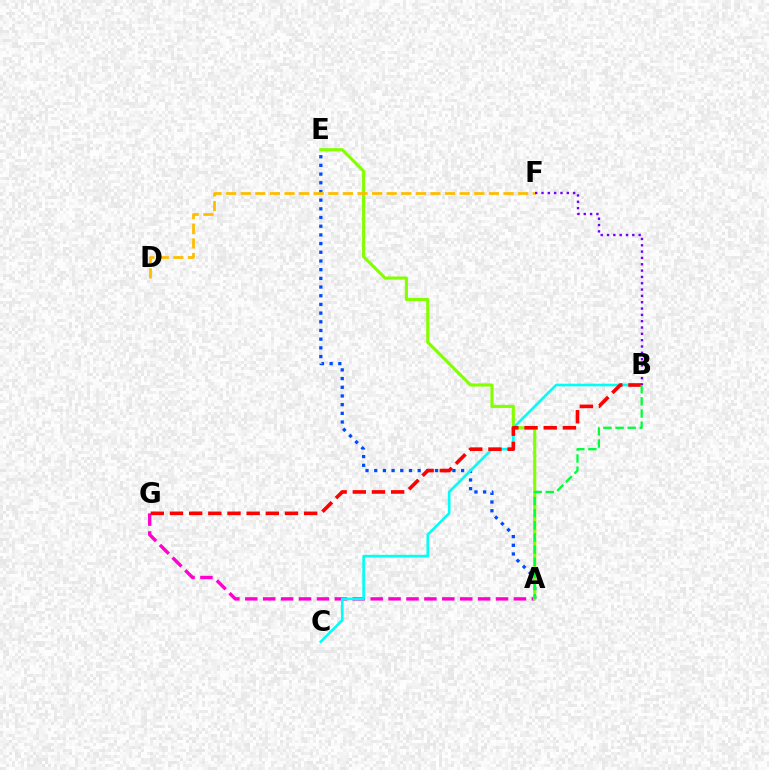{('A', 'G'): [{'color': '#ff00cf', 'line_style': 'dashed', 'thickness': 2.43}], ('A', 'E'): [{'color': '#004bff', 'line_style': 'dotted', 'thickness': 2.36}, {'color': '#84ff00', 'line_style': 'solid', 'thickness': 2.24}], ('B', 'C'): [{'color': '#00fff6', 'line_style': 'solid', 'thickness': 1.91}], ('D', 'F'): [{'color': '#ffbd00', 'line_style': 'dashed', 'thickness': 1.98}], ('B', 'G'): [{'color': '#ff0000', 'line_style': 'dashed', 'thickness': 2.6}], ('A', 'B'): [{'color': '#00ff39', 'line_style': 'dashed', 'thickness': 1.65}], ('B', 'F'): [{'color': '#7200ff', 'line_style': 'dotted', 'thickness': 1.72}]}